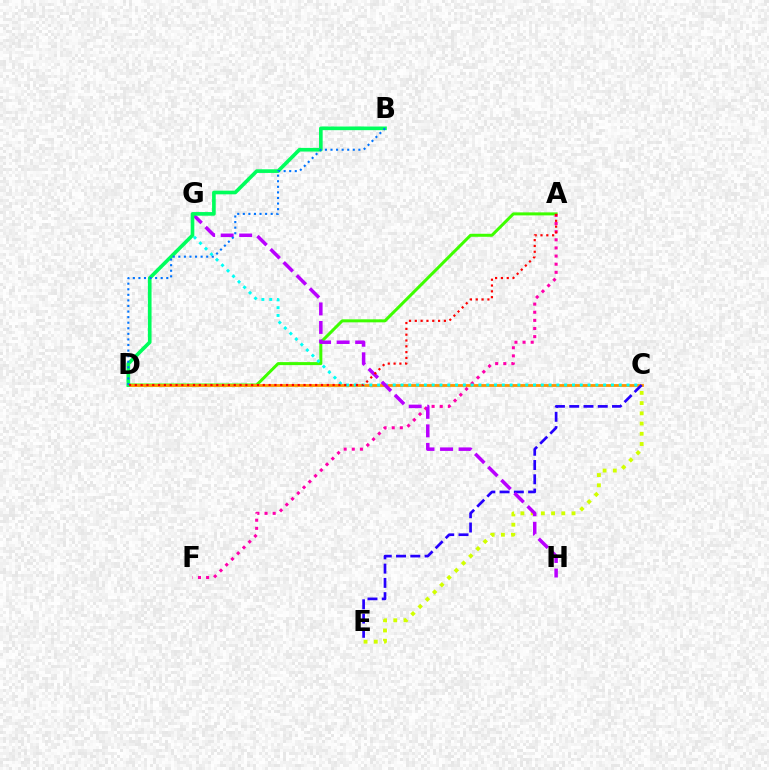{('A', 'D'): [{'color': '#3dff00', 'line_style': 'solid', 'thickness': 2.17}, {'color': '#ff0000', 'line_style': 'dotted', 'thickness': 1.58}], ('C', 'D'): [{'color': '#ff9400', 'line_style': 'solid', 'thickness': 2.02}], ('A', 'F'): [{'color': '#ff00ac', 'line_style': 'dotted', 'thickness': 2.21}], ('C', 'E'): [{'color': '#d1ff00', 'line_style': 'dotted', 'thickness': 2.78}, {'color': '#2500ff', 'line_style': 'dashed', 'thickness': 1.94}], ('C', 'G'): [{'color': '#00fff6', 'line_style': 'dotted', 'thickness': 2.12}], ('G', 'H'): [{'color': '#b900ff', 'line_style': 'dashed', 'thickness': 2.52}], ('B', 'D'): [{'color': '#00ff5c', 'line_style': 'solid', 'thickness': 2.62}, {'color': '#0074ff', 'line_style': 'dotted', 'thickness': 1.51}]}